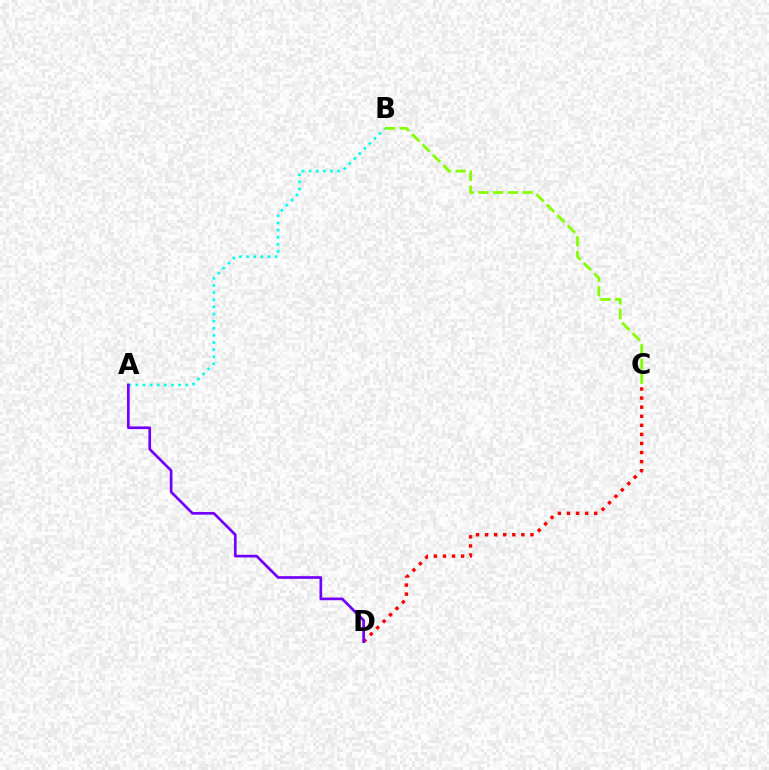{('C', 'D'): [{'color': '#ff0000', 'line_style': 'dotted', 'thickness': 2.47}], ('A', 'B'): [{'color': '#00fff6', 'line_style': 'dotted', 'thickness': 1.94}], ('A', 'D'): [{'color': '#7200ff', 'line_style': 'solid', 'thickness': 1.93}], ('B', 'C'): [{'color': '#84ff00', 'line_style': 'dashed', 'thickness': 2.0}]}